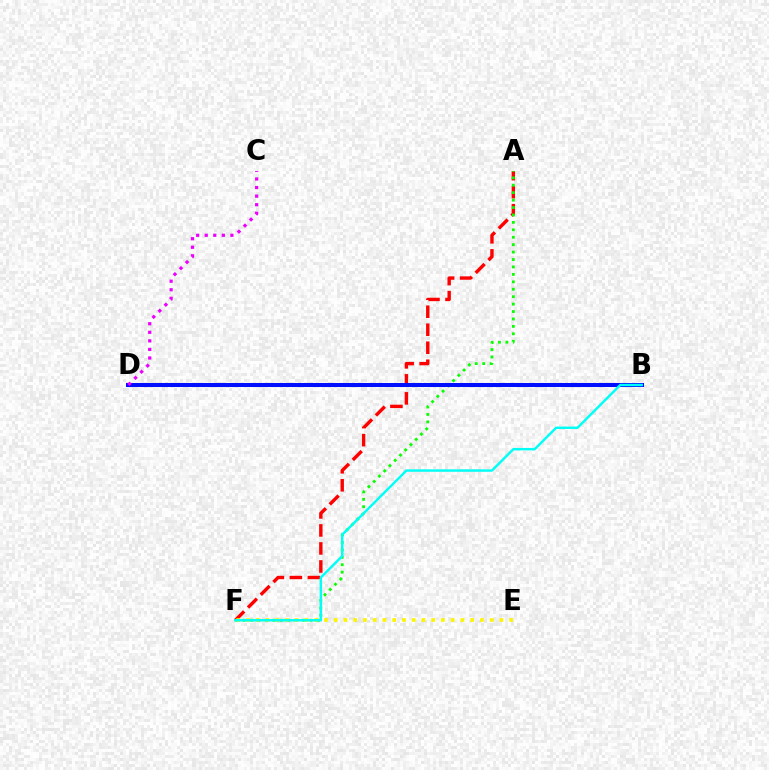{('A', 'F'): [{'color': '#ff0000', 'line_style': 'dashed', 'thickness': 2.45}, {'color': '#08ff00', 'line_style': 'dotted', 'thickness': 2.02}], ('B', 'D'): [{'color': '#0010ff', 'line_style': 'solid', 'thickness': 2.91}], ('E', 'F'): [{'color': '#fcf500', 'line_style': 'dotted', 'thickness': 2.65}], ('C', 'D'): [{'color': '#ee00ff', 'line_style': 'dotted', 'thickness': 2.33}], ('B', 'F'): [{'color': '#00fff6', 'line_style': 'solid', 'thickness': 1.75}]}